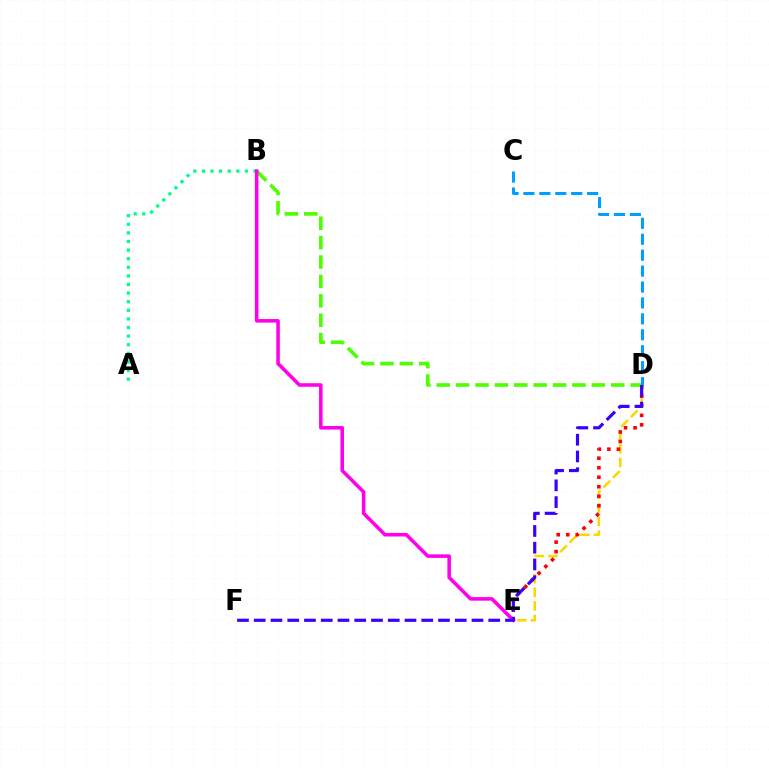{('D', 'E'): [{'color': '#ffd500', 'line_style': 'dashed', 'thickness': 1.85}, {'color': '#ff0000', 'line_style': 'dotted', 'thickness': 2.59}], ('A', 'B'): [{'color': '#00ff86', 'line_style': 'dotted', 'thickness': 2.34}], ('B', 'D'): [{'color': '#4fff00', 'line_style': 'dashed', 'thickness': 2.64}], ('B', 'E'): [{'color': '#ff00ed', 'line_style': 'solid', 'thickness': 2.56}], ('C', 'D'): [{'color': '#009eff', 'line_style': 'dashed', 'thickness': 2.16}], ('D', 'F'): [{'color': '#3700ff', 'line_style': 'dashed', 'thickness': 2.28}]}